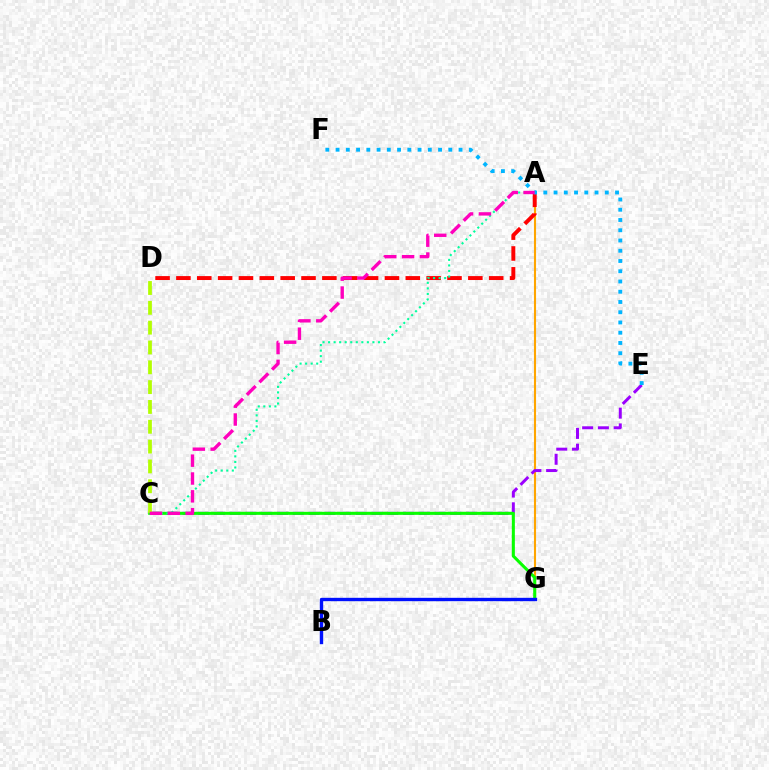{('A', 'G'): [{'color': '#ffa500', 'line_style': 'solid', 'thickness': 1.52}], ('C', 'E'): [{'color': '#9b00ff', 'line_style': 'dashed', 'thickness': 2.14}], ('C', 'G'): [{'color': '#08ff00', 'line_style': 'solid', 'thickness': 2.2}], ('B', 'G'): [{'color': '#0010ff', 'line_style': 'solid', 'thickness': 2.42}], ('A', 'D'): [{'color': '#ff0000', 'line_style': 'dashed', 'thickness': 2.83}], ('C', 'D'): [{'color': '#b3ff00', 'line_style': 'dashed', 'thickness': 2.69}], ('A', 'C'): [{'color': '#00ff9d', 'line_style': 'dotted', 'thickness': 1.51}, {'color': '#ff00bd', 'line_style': 'dashed', 'thickness': 2.42}], ('E', 'F'): [{'color': '#00b5ff', 'line_style': 'dotted', 'thickness': 2.78}]}